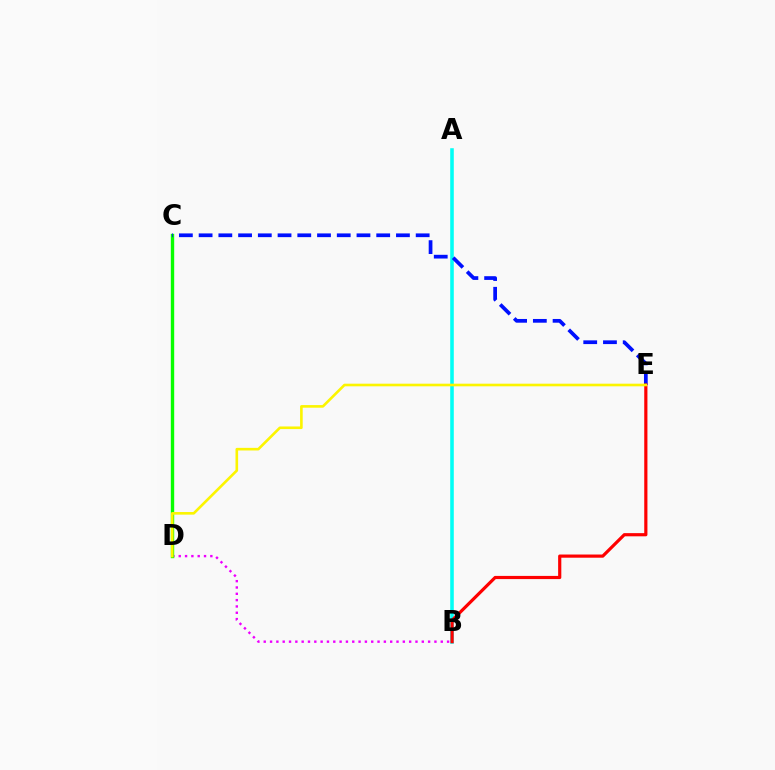{('A', 'B'): [{'color': '#00fff6', 'line_style': 'solid', 'thickness': 2.57}], ('B', 'D'): [{'color': '#ee00ff', 'line_style': 'dotted', 'thickness': 1.72}], ('C', 'D'): [{'color': '#08ff00', 'line_style': 'solid', 'thickness': 2.44}], ('C', 'E'): [{'color': '#0010ff', 'line_style': 'dashed', 'thickness': 2.68}], ('B', 'E'): [{'color': '#ff0000', 'line_style': 'solid', 'thickness': 2.29}], ('D', 'E'): [{'color': '#fcf500', 'line_style': 'solid', 'thickness': 1.88}]}